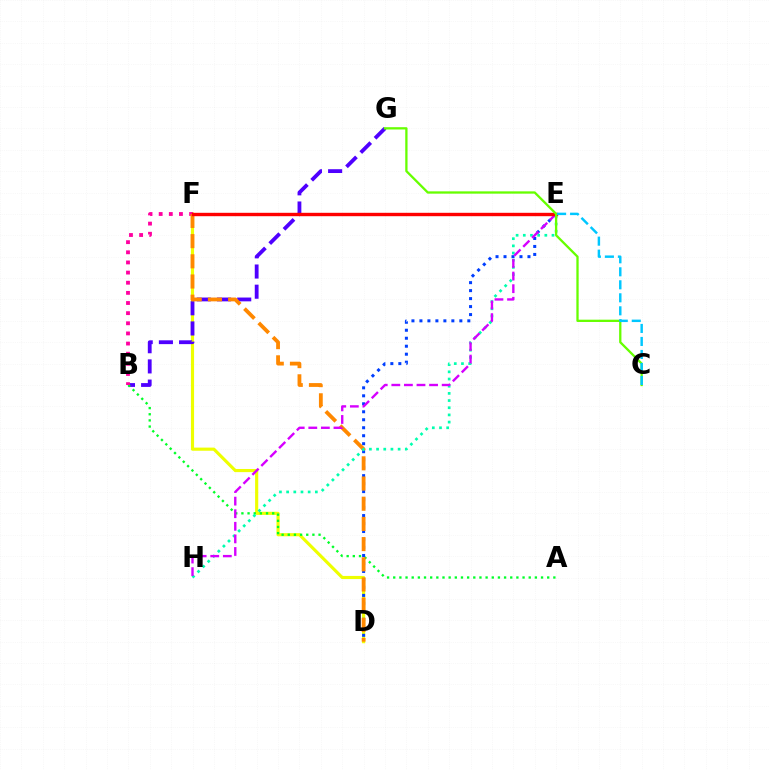{('D', 'F'): [{'color': '#eeff00', 'line_style': 'solid', 'thickness': 2.26}, {'color': '#ff8800', 'line_style': 'dashed', 'thickness': 2.74}], ('B', 'G'): [{'color': '#4f00ff', 'line_style': 'dashed', 'thickness': 2.74}], ('A', 'B'): [{'color': '#00ff27', 'line_style': 'dotted', 'thickness': 1.67}], ('B', 'F'): [{'color': '#ff00a0', 'line_style': 'dotted', 'thickness': 2.75}], ('D', 'E'): [{'color': '#003fff', 'line_style': 'dotted', 'thickness': 2.17}], ('E', 'H'): [{'color': '#00ffaf', 'line_style': 'dotted', 'thickness': 1.95}, {'color': '#d600ff', 'line_style': 'dashed', 'thickness': 1.71}], ('E', 'F'): [{'color': '#ff0000', 'line_style': 'solid', 'thickness': 2.44}], ('C', 'G'): [{'color': '#66ff00', 'line_style': 'solid', 'thickness': 1.65}], ('C', 'E'): [{'color': '#00c7ff', 'line_style': 'dashed', 'thickness': 1.77}]}